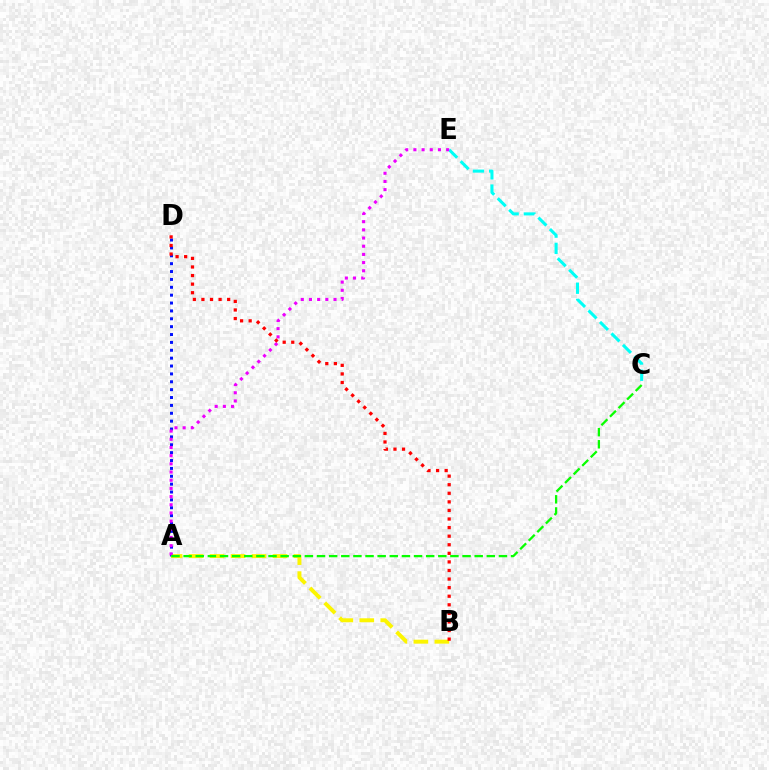{('A', 'D'): [{'color': '#0010ff', 'line_style': 'dotted', 'thickness': 2.14}], ('C', 'E'): [{'color': '#00fff6', 'line_style': 'dashed', 'thickness': 2.21}], ('A', 'B'): [{'color': '#fcf500', 'line_style': 'dashed', 'thickness': 2.85}], ('A', 'E'): [{'color': '#ee00ff', 'line_style': 'dotted', 'thickness': 2.22}], ('A', 'C'): [{'color': '#08ff00', 'line_style': 'dashed', 'thickness': 1.65}], ('B', 'D'): [{'color': '#ff0000', 'line_style': 'dotted', 'thickness': 2.33}]}